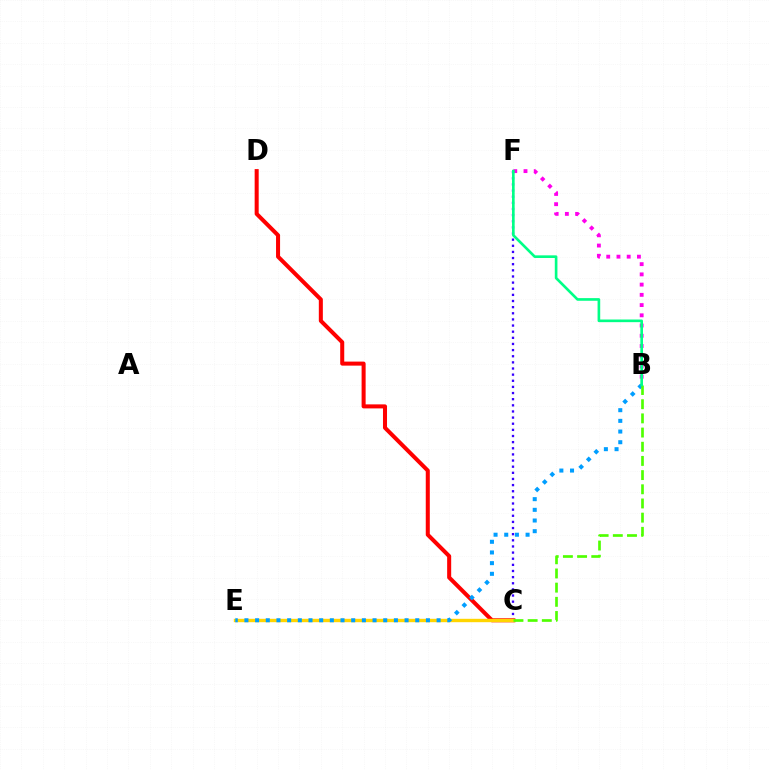{('C', 'D'): [{'color': '#ff0000', 'line_style': 'solid', 'thickness': 2.9}], ('C', 'F'): [{'color': '#3700ff', 'line_style': 'dotted', 'thickness': 1.67}], ('C', 'E'): [{'color': '#ffd500', 'line_style': 'solid', 'thickness': 2.43}], ('B', 'F'): [{'color': '#ff00ed', 'line_style': 'dotted', 'thickness': 2.78}, {'color': '#00ff86', 'line_style': 'solid', 'thickness': 1.91}], ('B', 'E'): [{'color': '#009eff', 'line_style': 'dotted', 'thickness': 2.9}], ('B', 'C'): [{'color': '#4fff00', 'line_style': 'dashed', 'thickness': 1.93}]}